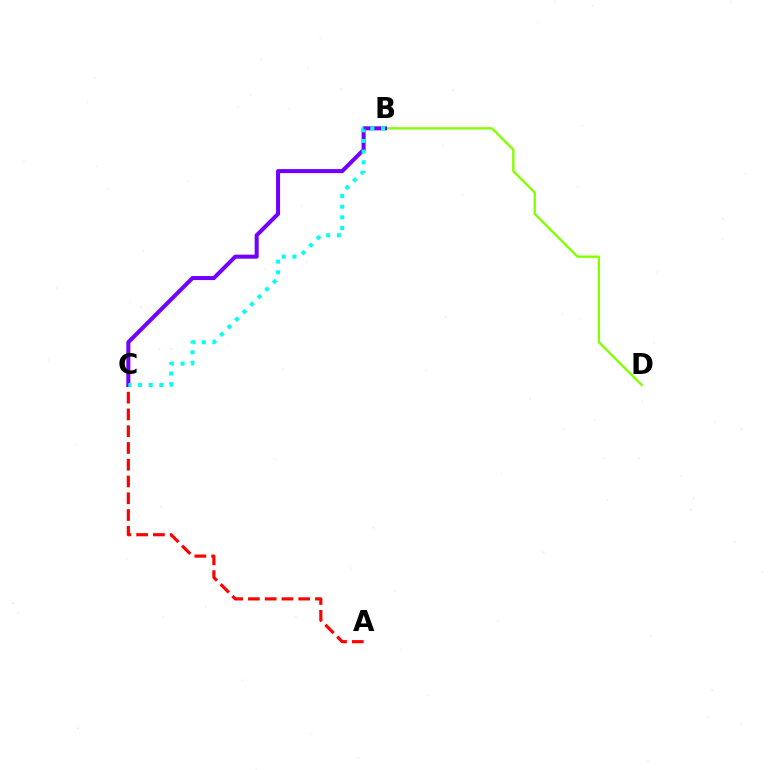{('B', 'D'): [{'color': '#84ff00', 'line_style': 'solid', 'thickness': 1.69}], ('A', 'C'): [{'color': '#ff0000', 'line_style': 'dashed', 'thickness': 2.28}], ('B', 'C'): [{'color': '#7200ff', 'line_style': 'solid', 'thickness': 2.9}, {'color': '#00fff6', 'line_style': 'dotted', 'thickness': 2.9}]}